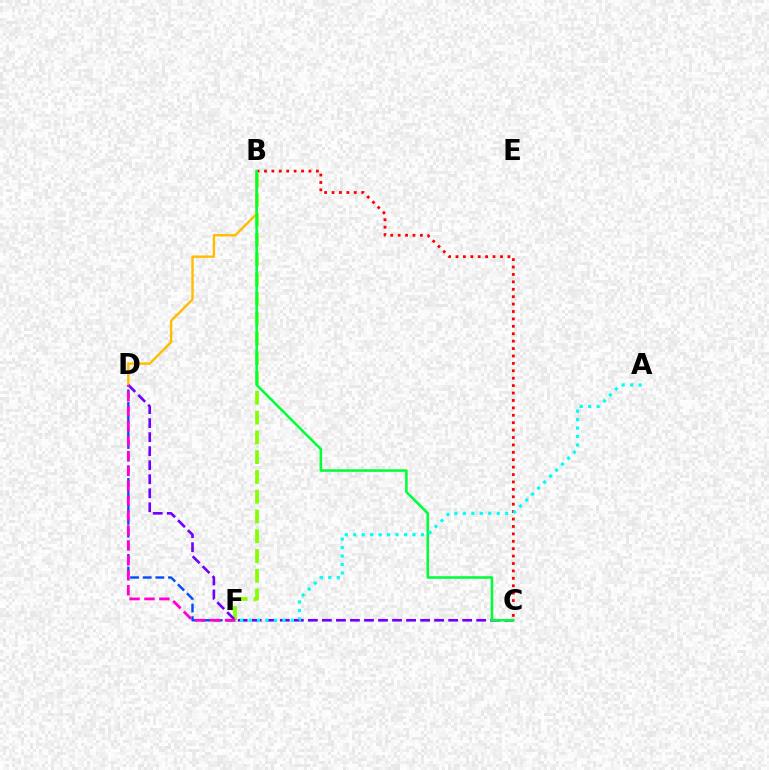{('B', 'F'): [{'color': '#84ff00', 'line_style': 'dashed', 'thickness': 2.69}], ('B', 'D'): [{'color': '#ffbd00', 'line_style': 'solid', 'thickness': 1.72}], ('B', 'C'): [{'color': '#ff0000', 'line_style': 'dotted', 'thickness': 2.01}, {'color': '#00ff39', 'line_style': 'solid', 'thickness': 1.84}], ('C', 'D'): [{'color': '#7200ff', 'line_style': 'dashed', 'thickness': 1.91}], ('D', 'F'): [{'color': '#004bff', 'line_style': 'dashed', 'thickness': 1.72}, {'color': '#ff00cf', 'line_style': 'dashed', 'thickness': 2.03}], ('A', 'F'): [{'color': '#00fff6', 'line_style': 'dotted', 'thickness': 2.3}]}